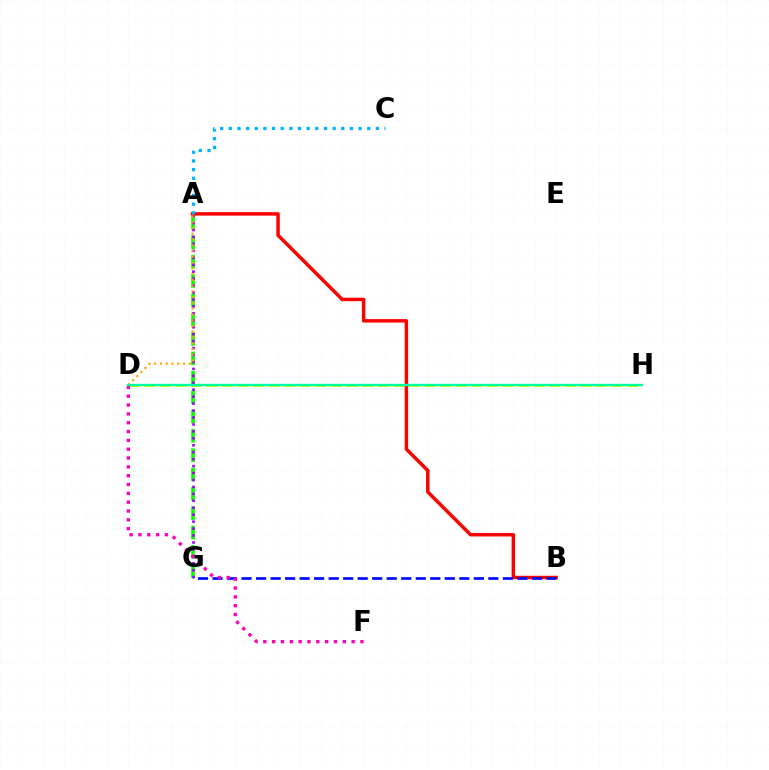{('A', 'G'): [{'color': '#08ff00', 'line_style': 'dashed', 'thickness': 2.63}, {'color': '#9b00ff', 'line_style': 'dotted', 'thickness': 1.89}], ('D', 'H'): [{'color': '#b3ff00', 'line_style': 'dashed', 'thickness': 2.12}, {'color': '#00ff9d', 'line_style': 'solid', 'thickness': 1.69}], ('A', 'B'): [{'color': '#ff0000', 'line_style': 'solid', 'thickness': 2.49}], ('A', 'C'): [{'color': '#00b5ff', 'line_style': 'dotted', 'thickness': 2.35}], ('B', 'G'): [{'color': '#0010ff', 'line_style': 'dashed', 'thickness': 1.97}], ('A', 'D'): [{'color': '#ffa500', 'line_style': 'dotted', 'thickness': 1.57}], ('D', 'F'): [{'color': '#ff00bd', 'line_style': 'dotted', 'thickness': 2.4}]}